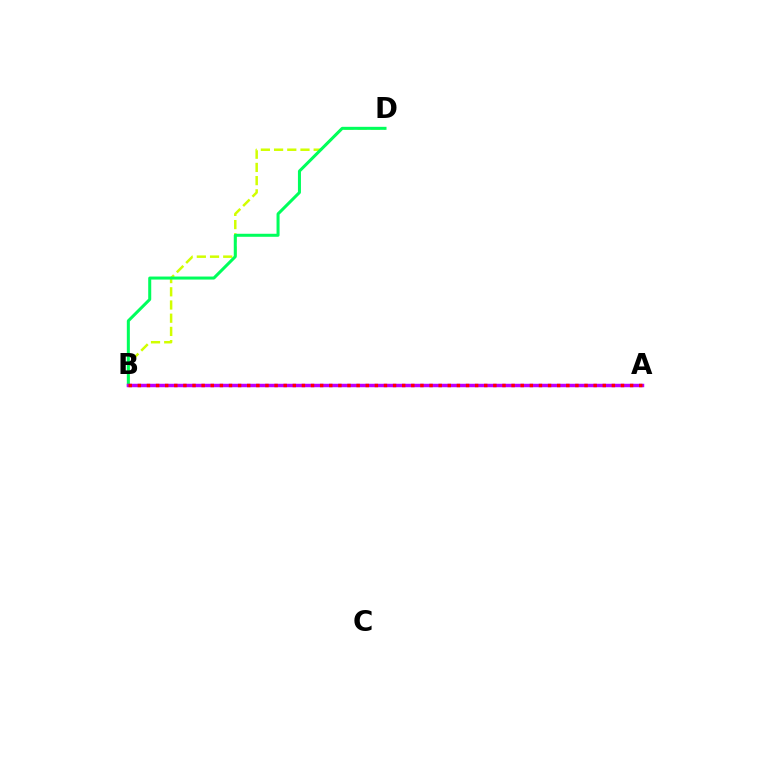{('B', 'D'): [{'color': '#d1ff00', 'line_style': 'dashed', 'thickness': 1.79}, {'color': '#00ff5c', 'line_style': 'solid', 'thickness': 2.18}], ('A', 'B'): [{'color': '#0074ff', 'line_style': 'solid', 'thickness': 1.83}, {'color': '#b900ff', 'line_style': 'solid', 'thickness': 2.49}, {'color': '#ff0000', 'line_style': 'dotted', 'thickness': 2.48}]}